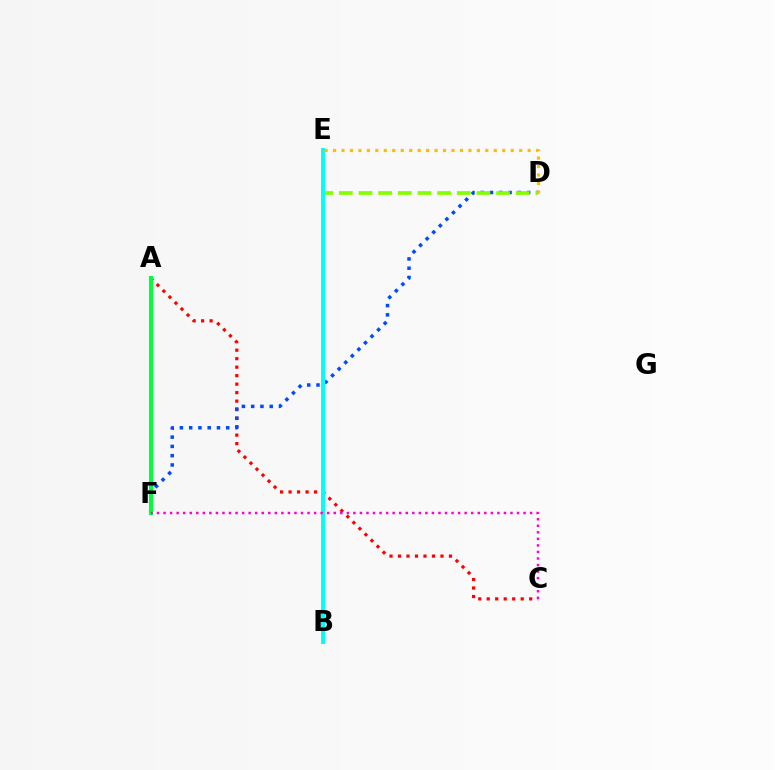{('B', 'E'): [{'color': '#7200ff', 'line_style': 'solid', 'thickness': 2.59}, {'color': '#00fff6', 'line_style': 'solid', 'thickness': 2.89}], ('A', 'C'): [{'color': '#ff0000', 'line_style': 'dotted', 'thickness': 2.31}], ('D', 'F'): [{'color': '#004bff', 'line_style': 'dotted', 'thickness': 2.52}], ('A', 'F'): [{'color': '#00ff39', 'line_style': 'solid', 'thickness': 2.91}], ('D', 'E'): [{'color': '#84ff00', 'line_style': 'dashed', 'thickness': 2.67}, {'color': '#ffbd00', 'line_style': 'dotted', 'thickness': 2.3}], ('C', 'F'): [{'color': '#ff00cf', 'line_style': 'dotted', 'thickness': 1.78}]}